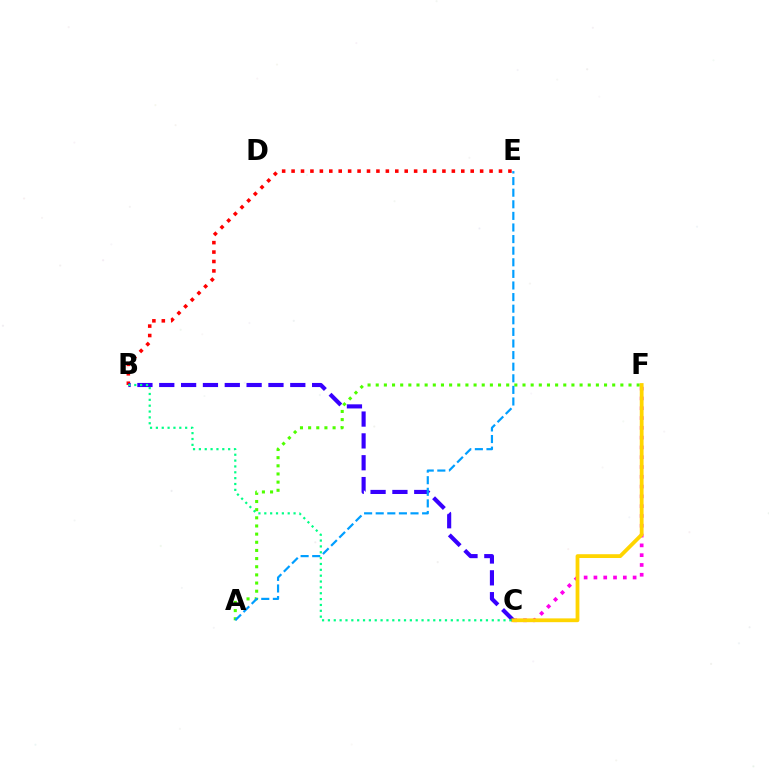{('A', 'F'): [{'color': '#4fff00', 'line_style': 'dotted', 'thickness': 2.22}], ('C', 'F'): [{'color': '#ff00ed', 'line_style': 'dotted', 'thickness': 2.66}, {'color': '#ffd500', 'line_style': 'solid', 'thickness': 2.73}], ('B', 'E'): [{'color': '#ff0000', 'line_style': 'dotted', 'thickness': 2.56}], ('B', 'C'): [{'color': '#3700ff', 'line_style': 'dashed', 'thickness': 2.97}, {'color': '#00ff86', 'line_style': 'dotted', 'thickness': 1.59}], ('A', 'E'): [{'color': '#009eff', 'line_style': 'dashed', 'thickness': 1.58}]}